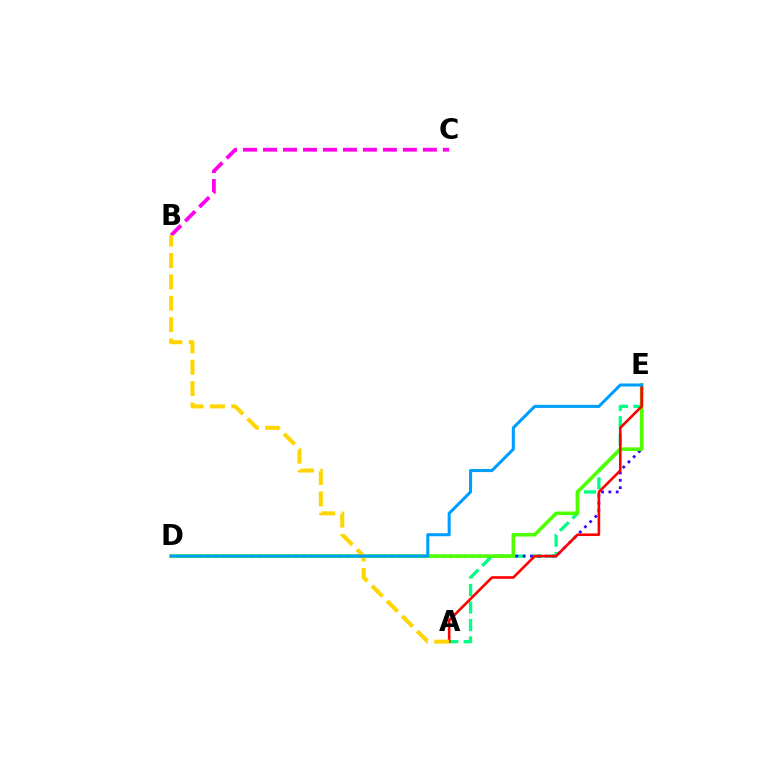{('B', 'C'): [{'color': '#ff00ed', 'line_style': 'dashed', 'thickness': 2.71}], ('A', 'E'): [{'color': '#00ff86', 'line_style': 'dashed', 'thickness': 2.38}, {'color': '#ff0000', 'line_style': 'solid', 'thickness': 1.88}], ('D', 'E'): [{'color': '#3700ff', 'line_style': 'dotted', 'thickness': 2.0}, {'color': '#4fff00', 'line_style': 'solid', 'thickness': 2.59}, {'color': '#009eff', 'line_style': 'solid', 'thickness': 2.2}], ('A', 'B'): [{'color': '#ffd500', 'line_style': 'dashed', 'thickness': 2.9}]}